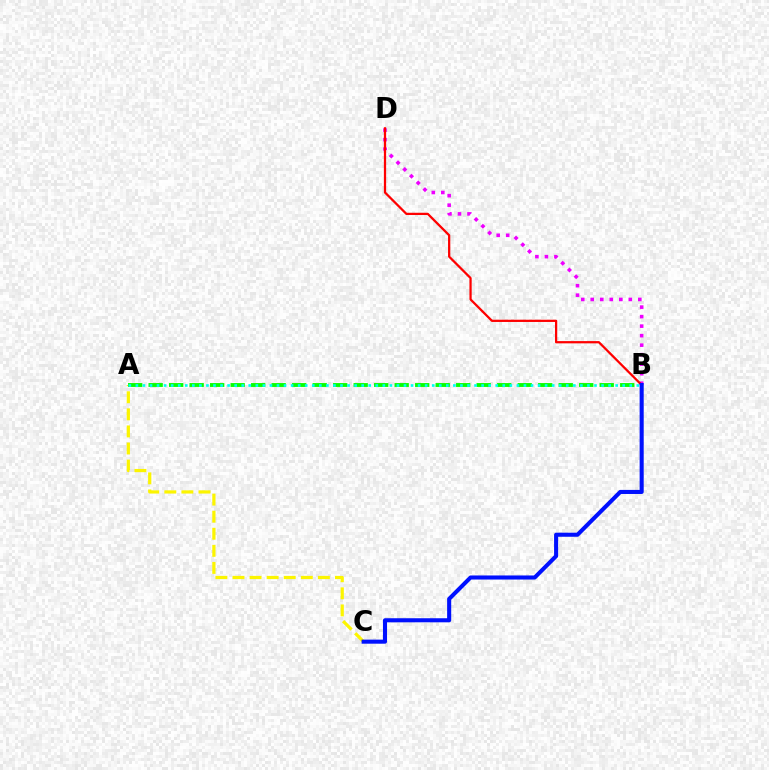{('B', 'D'): [{'color': '#ee00ff', 'line_style': 'dotted', 'thickness': 2.58}, {'color': '#ff0000', 'line_style': 'solid', 'thickness': 1.62}], ('A', 'C'): [{'color': '#fcf500', 'line_style': 'dashed', 'thickness': 2.32}], ('A', 'B'): [{'color': '#08ff00', 'line_style': 'dashed', 'thickness': 2.79}, {'color': '#00fff6', 'line_style': 'dotted', 'thickness': 1.92}], ('B', 'C'): [{'color': '#0010ff', 'line_style': 'solid', 'thickness': 2.93}]}